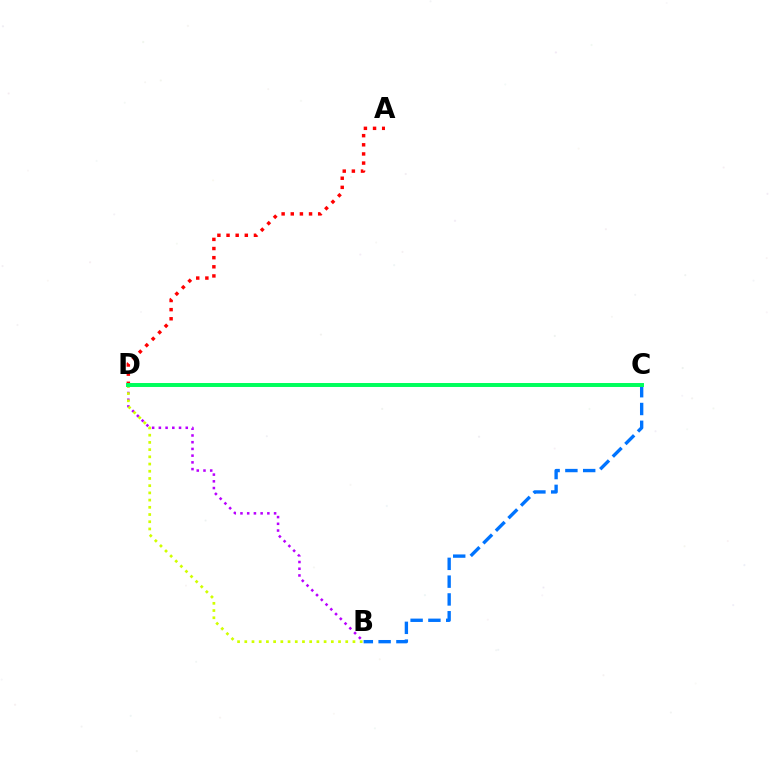{('A', 'D'): [{'color': '#ff0000', 'line_style': 'dotted', 'thickness': 2.48}], ('B', 'D'): [{'color': '#b900ff', 'line_style': 'dotted', 'thickness': 1.83}, {'color': '#d1ff00', 'line_style': 'dotted', 'thickness': 1.96}], ('B', 'C'): [{'color': '#0074ff', 'line_style': 'dashed', 'thickness': 2.42}], ('C', 'D'): [{'color': '#00ff5c', 'line_style': 'solid', 'thickness': 2.85}]}